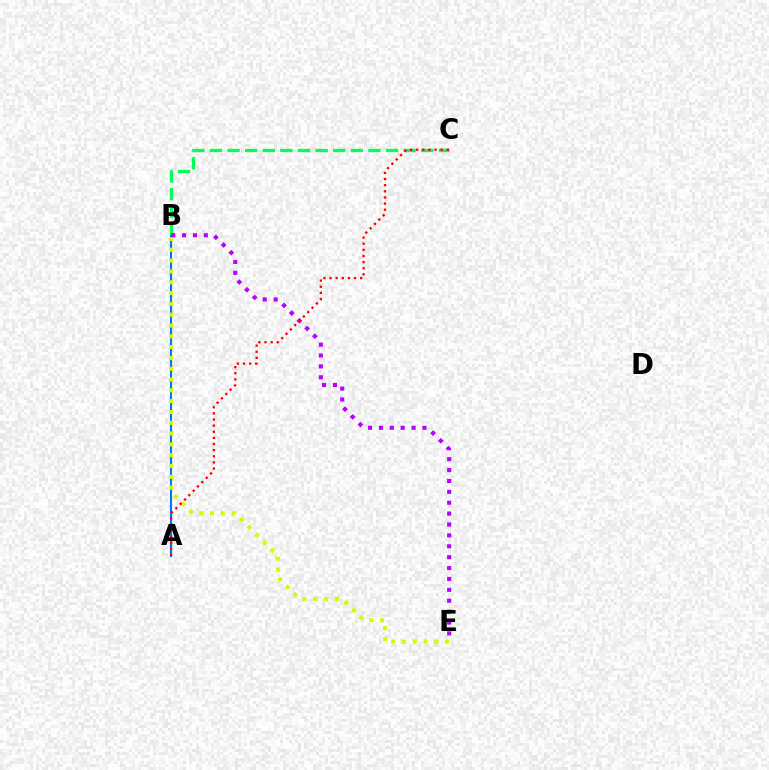{('A', 'B'): [{'color': '#0074ff', 'line_style': 'solid', 'thickness': 1.52}], ('B', 'C'): [{'color': '#00ff5c', 'line_style': 'dashed', 'thickness': 2.39}], ('B', 'E'): [{'color': '#d1ff00', 'line_style': 'dotted', 'thickness': 2.94}, {'color': '#b900ff', 'line_style': 'dotted', 'thickness': 2.96}], ('A', 'C'): [{'color': '#ff0000', 'line_style': 'dotted', 'thickness': 1.66}]}